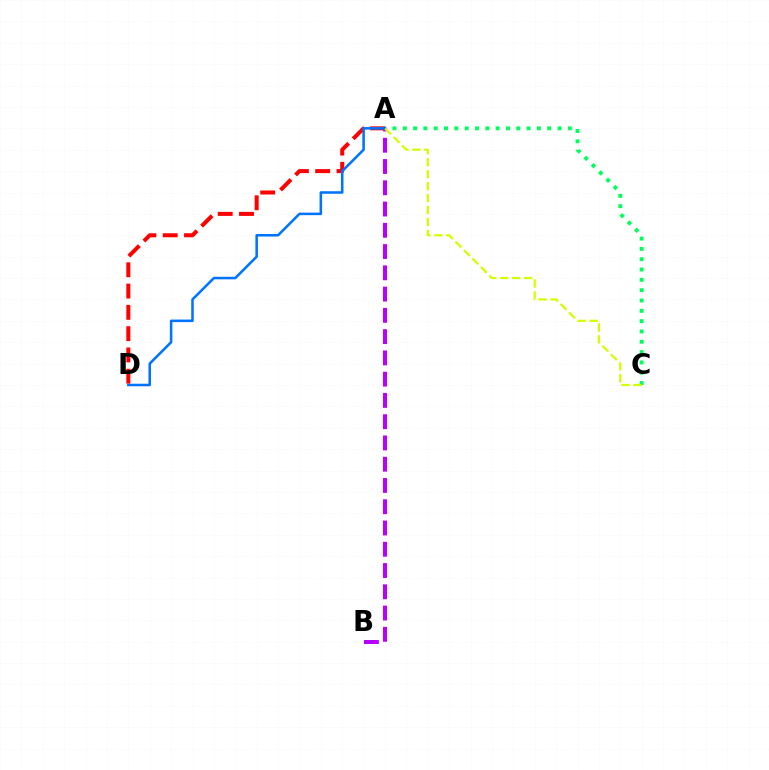{('A', 'D'): [{'color': '#ff0000', 'line_style': 'dashed', 'thickness': 2.89}, {'color': '#0074ff', 'line_style': 'solid', 'thickness': 1.83}], ('A', 'C'): [{'color': '#00ff5c', 'line_style': 'dotted', 'thickness': 2.8}, {'color': '#d1ff00', 'line_style': 'dashed', 'thickness': 1.62}], ('A', 'B'): [{'color': '#b900ff', 'line_style': 'dashed', 'thickness': 2.89}]}